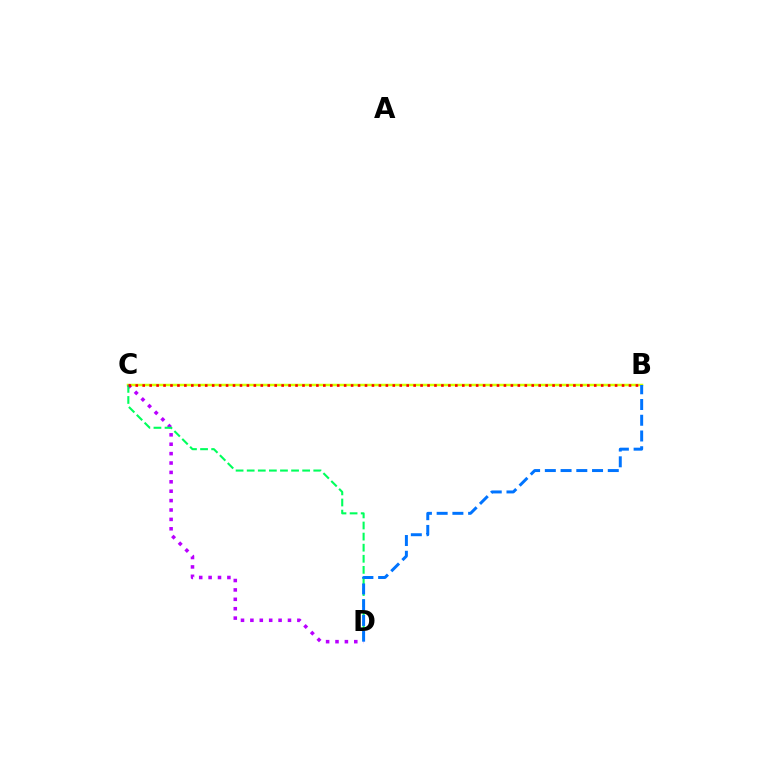{('B', 'C'): [{'color': '#d1ff00', 'line_style': 'solid', 'thickness': 1.79}, {'color': '#ff0000', 'line_style': 'dotted', 'thickness': 1.89}], ('C', 'D'): [{'color': '#b900ff', 'line_style': 'dotted', 'thickness': 2.55}, {'color': '#00ff5c', 'line_style': 'dashed', 'thickness': 1.51}], ('B', 'D'): [{'color': '#0074ff', 'line_style': 'dashed', 'thickness': 2.14}]}